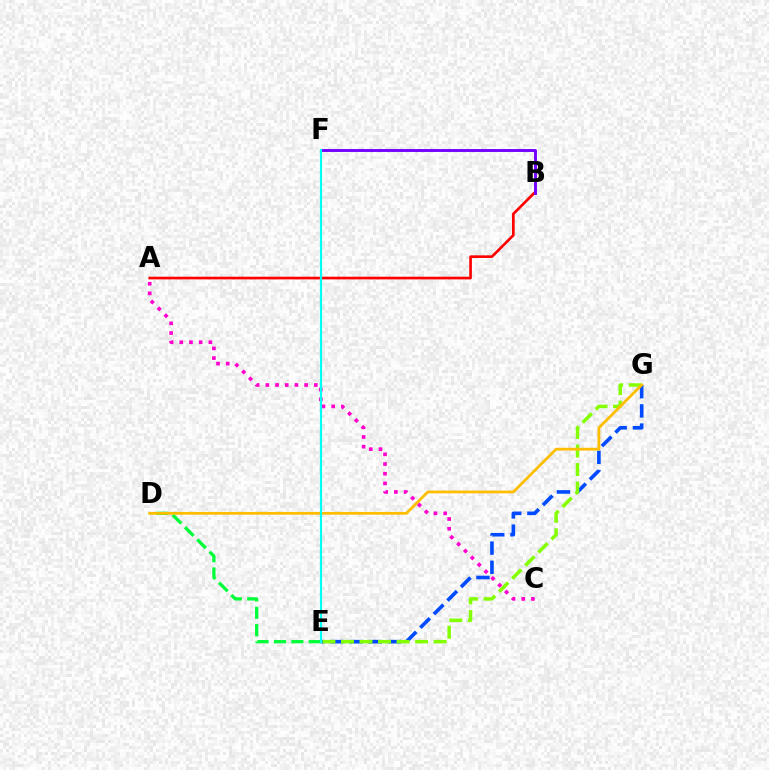{('E', 'G'): [{'color': '#004bff', 'line_style': 'dashed', 'thickness': 2.61}, {'color': '#84ff00', 'line_style': 'dashed', 'thickness': 2.52}], ('D', 'E'): [{'color': '#00ff39', 'line_style': 'dashed', 'thickness': 2.36}], ('D', 'G'): [{'color': '#ffbd00', 'line_style': 'solid', 'thickness': 1.99}], ('A', 'B'): [{'color': '#ff0000', 'line_style': 'solid', 'thickness': 1.92}], ('B', 'F'): [{'color': '#7200ff', 'line_style': 'solid', 'thickness': 2.09}], ('A', 'C'): [{'color': '#ff00cf', 'line_style': 'dotted', 'thickness': 2.63}], ('E', 'F'): [{'color': '#00fff6', 'line_style': 'solid', 'thickness': 1.57}]}